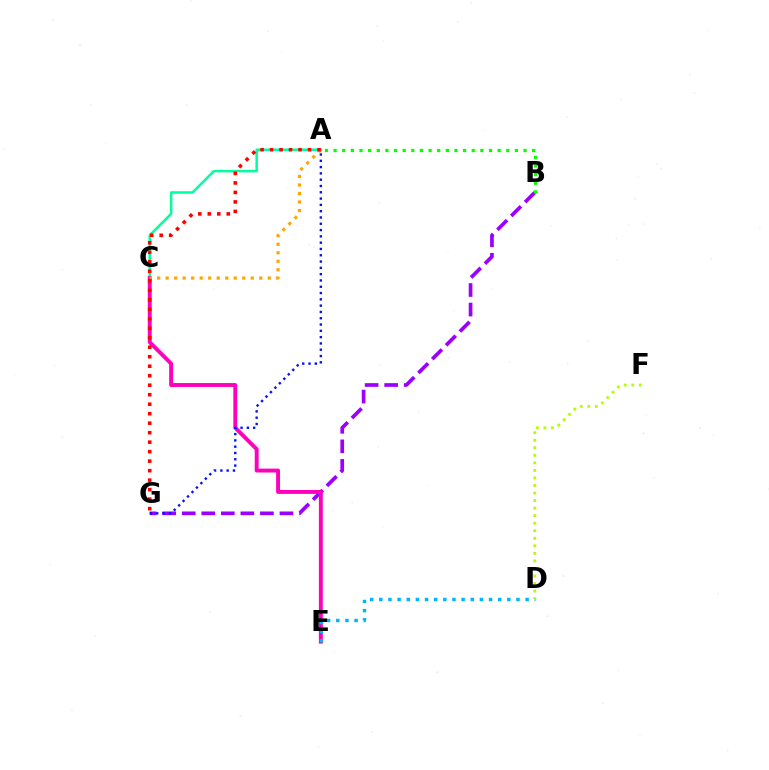{('B', 'G'): [{'color': '#9b00ff', 'line_style': 'dashed', 'thickness': 2.66}], ('A', 'C'): [{'color': '#00ff9d', 'line_style': 'solid', 'thickness': 1.82}, {'color': '#ffa500', 'line_style': 'dotted', 'thickness': 2.31}], ('C', 'E'): [{'color': '#ff00bd', 'line_style': 'solid', 'thickness': 2.81}], ('A', 'G'): [{'color': '#0010ff', 'line_style': 'dotted', 'thickness': 1.71}, {'color': '#ff0000', 'line_style': 'dotted', 'thickness': 2.58}], ('D', 'E'): [{'color': '#00b5ff', 'line_style': 'dotted', 'thickness': 2.48}], ('D', 'F'): [{'color': '#b3ff00', 'line_style': 'dotted', 'thickness': 2.05}], ('A', 'B'): [{'color': '#08ff00', 'line_style': 'dotted', 'thickness': 2.35}]}